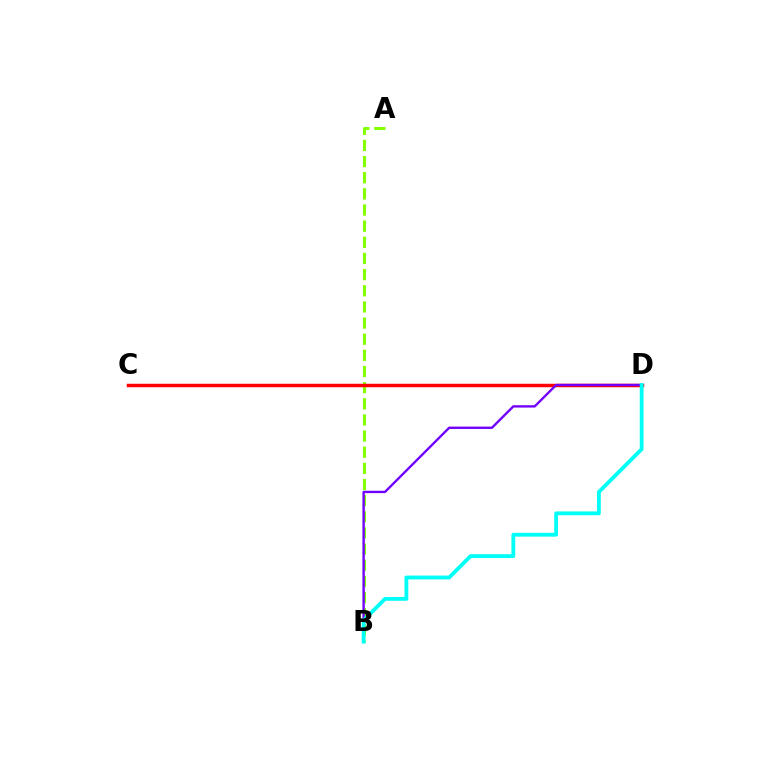{('A', 'B'): [{'color': '#84ff00', 'line_style': 'dashed', 'thickness': 2.19}], ('C', 'D'): [{'color': '#ff0000', 'line_style': 'solid', 'thickness': 2.51}], ('B', 'D'): [{'color': '#7200ff', 'line_style': 'solid', 'thickness': 1.7}, {'color': '#00fff6', 'line_style': 'solid', 'thickness': 2.75}]}